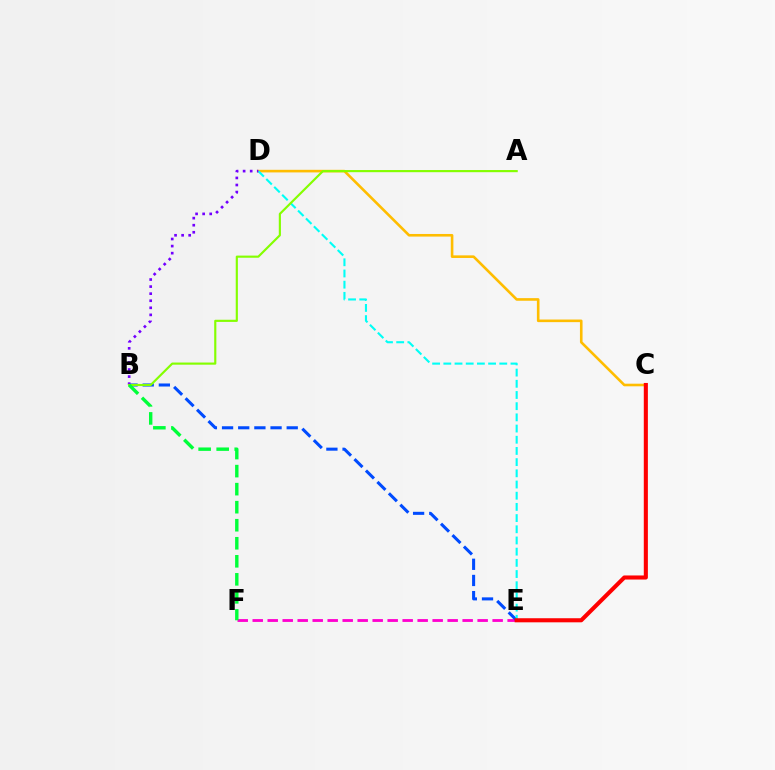{('C', 'D'): [{'color': '#ffbd00', 'line_style': 'solid', 'thickness': 1.88}], ('E', 'F'): [{'color': '#ff00cf', 'line_style': 'dashed', 'thickness': 2.04}], ('B', 'E'): [{'color': '#004bff', 'line_style': 'dashed', 'thickness': 2.2}], ('D', 'E'): [{'color': '#00fff6', 'line_style': 'dashed', 'thickness': 1.52}], ('B', 'D'): [{'color': '#7200ff', 'line_style': 'dotted', 'thickness': 1.92}], ('C', 'E'): [{'color': '#ff0000', 'line_style': 'solid', 'thickness': 2.94}], ('A', 'B'): [{'color': '#84ff00', 'line_style': 'solid', 'thickness': 1.55}], ('B', 'F'): [{'color': '#00ff39', 'line_style': 'dashed', 'thickness': 2.45}]}